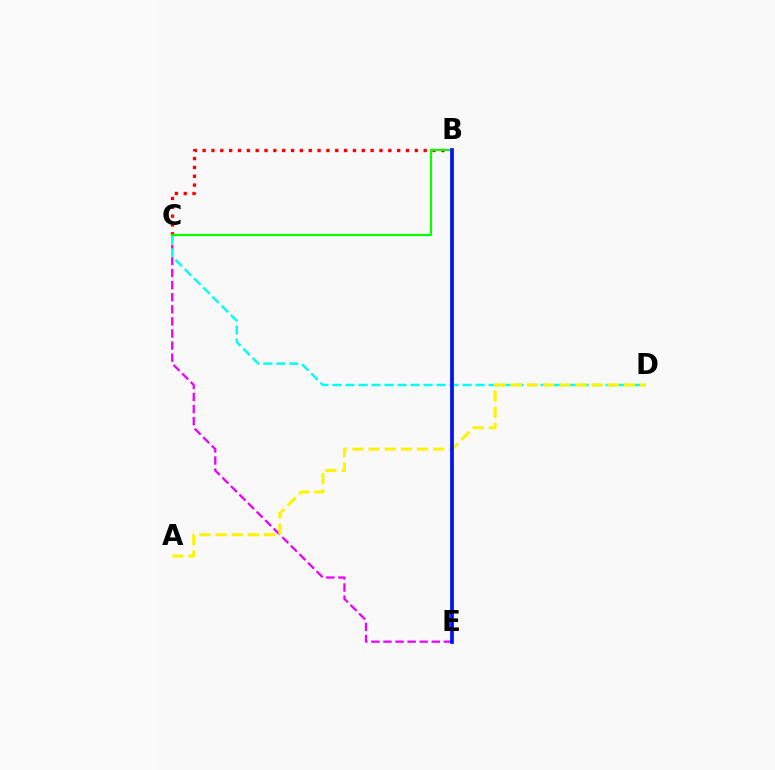{('C', 'E'): [{'color': '#ee00ff', 'line_style': 'dashed', 'thickness': 1.64}], ('B', 'C'): [{'color': '#ff0000', 'line_style': 'dotted', 'thickness': 2.4}, {'color': '#08ff00', 'line_style': 'solid', 'thickness': 1.56}], ('C', 'D'): [{'color': '#00fff6', 'line_style': 'dashed', 'thickness': 1.77}], ('A', 'D'): [{'color': '#fcf500', 'line_style': 'dashed', 'thickness': 2.19}], ('B', 'E'): [{'color': '#0010ff', 'line_style': 'solid', 'thickness': 2.67}]}